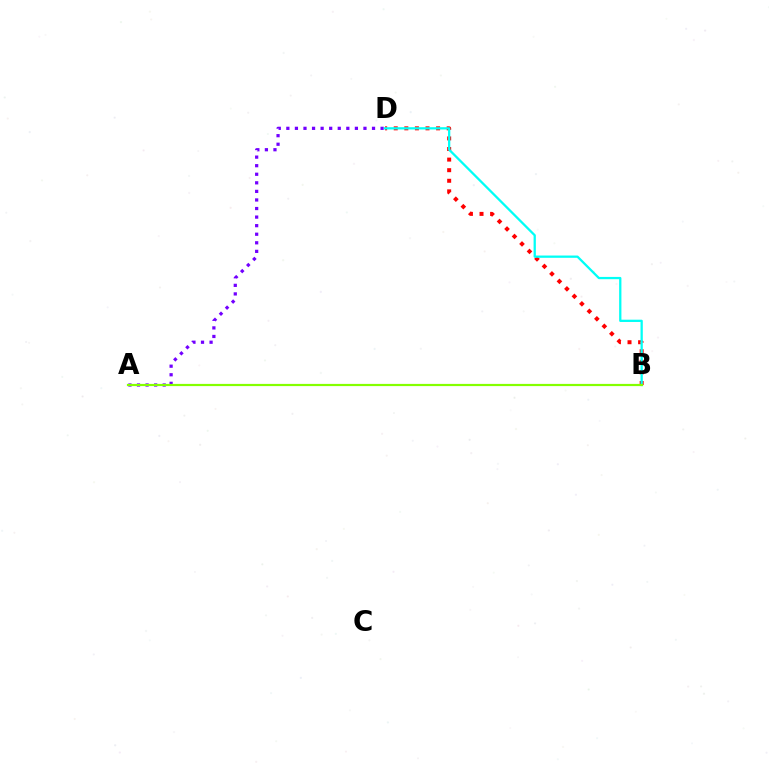{('A', 'D'): [{'color': '#7200ff', 'line_style': 'dotted', 'thickness': 2.33}], ('B', 'D'): [{'color': '#ff0000', 'line_style': 'dotted', 'thickness': 2.88}, {'color': '#00fff6', 'line_style': 'solid', 'thickness': 1.64}], ('A', 'B'): [{'color': '#84ff00', 'line_style': 'solid', 'thickness': 1.59}]}